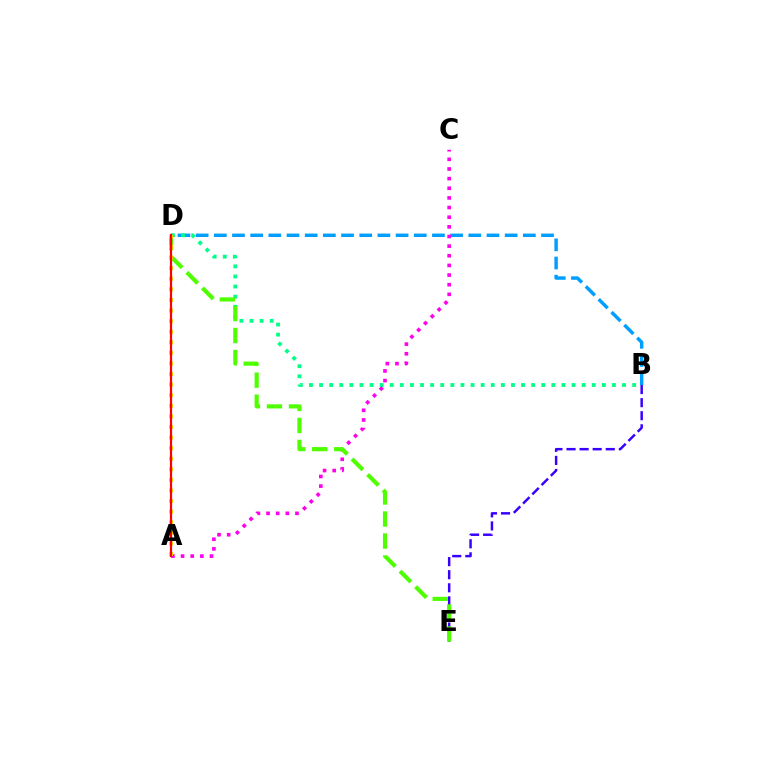{('B', 'D'): [{'color': '#009eff', 'line_style': 'dashed', 'thickness': 2.47}, {'color': '#00ff86', 'line_style': 'dotted', 'thickness': 2.74}], ('A', 'C'): [{'color': '#ff00ed', 'line_style': 'dotted', 'thickness': 2.62}], ('B', 'E'): [{'color': '#3700ff', 'line_style': 'dashed', 'thickness': 1.78}], ('D', 'E'): [{'color': '#4fff00', 'line_style': 'dashed', 'thickness': 2.99}], ('A', 'D'): [{'color': '#ffd500', 'line_style': 'dotted', 'thickness': 2.88}, {'color': '#ff0000', 'line_style': 'solid', 'thickness': 1.58}]}